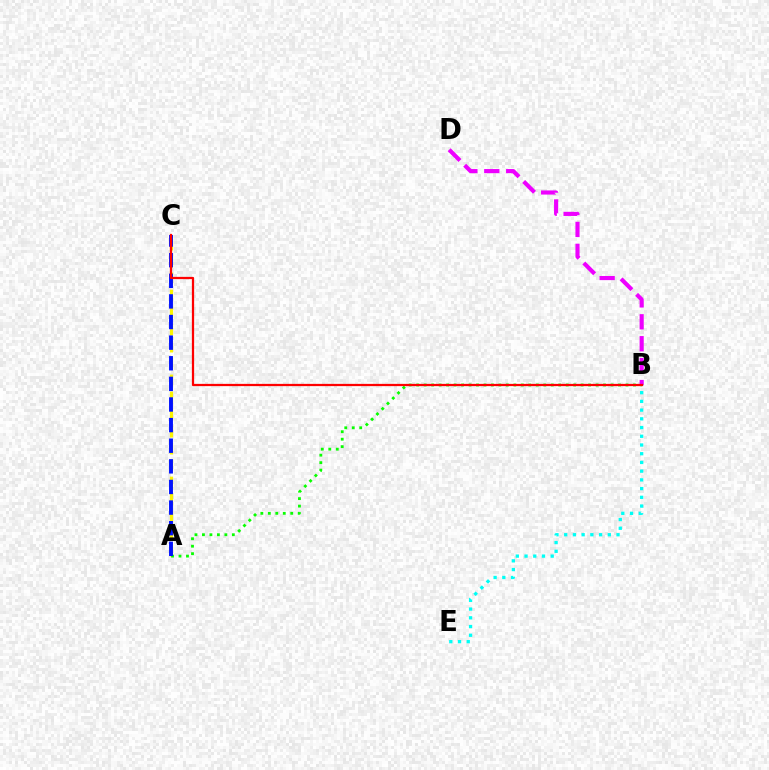{('A', 'C'): [{'color': '#fcf500', 'line_style': 'dashed', 'thickness': 2.31}, {'color': '#0010ff', 'line_style': 'dashed', 'thickness': 2.8}], ('A', 'B'): [{'color': '#08ff00', 'line_style': 'dotted', 'thickness': 2.03}], ('B', 'E'): [{'color': '#00fff6', 'line_style': 'dotted', 'thickness': 2.37}], ('B', 'D'): [{'color': '#ee00ff', 'line_style': 'dashed', 'thickness': 2.98}], ('B', 'C'): [{'color': '#ff0000', 'line_style': 'solid', 'thickness': 1.62}]}